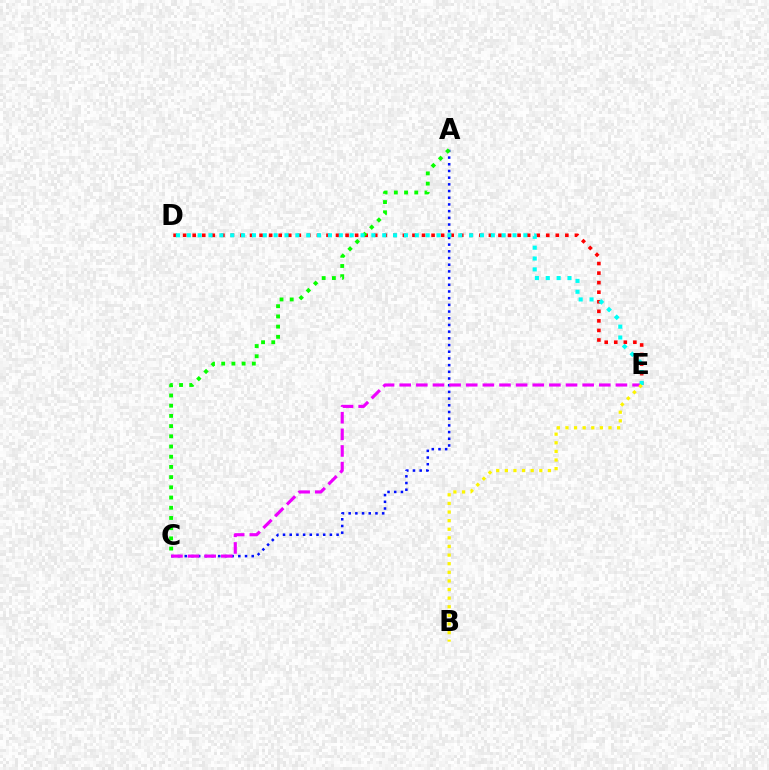{('A', 'C'): [{'color': '#0010ff', 'line_style': 'dotted', 'thickness': 1.82}, {'color': '#08ff00', 'line_style': 'dotted', 'thickness': 2.77}], ('D', 'E'): [{'color': '#ff0000', 'line_style': 'dotted', 'thickness': 2.6}, {'color': '#00fff6', 'line_style': 'dotted', 'thickness': 2.95}], ('C', 'E'): [{'color': '#ee00ff', 'line_style': 'dashed', 'thickness': 2.26}], ('B', 'E'): [{'color': '#fcf500', 'line_style': 'dotted', 'thickness': 2.34}]}